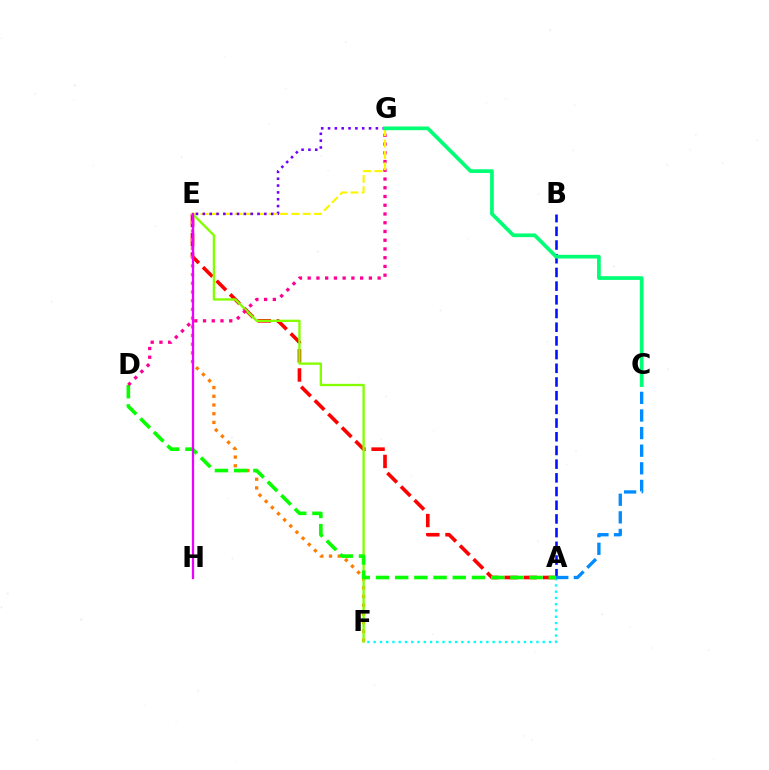{('A', 'E'): [{'color': '#ff0000', 'line_style': 'dashed', 'thickness': 2.61}], ('A', 'F'): [{'color': '#00fff6', 'line_style': 'dotted', 'thickness': 1.7}], ('E', 'F'): [{'color': '#ff7c00', 'line_style': 'dotted', 'thickness': 2.37}, {'color': '#84ff00', 'line_style': 'solid', 'thickness': 1.69}], ('A', 'B'): [{'color': '#0010ff', 'line_style': 'dashed', 'thickness': 1.86}], ('A', 'C'): [{'color': '#008cff', 'line_style': 'dashed', 'thickness': 2.39}], ('A', 'D'): [{'color': '#08ff00', 'line_style': 'dashed', 'thickness': 2.61}], ('D', 'G'): [{'color': '#ff0094', 'line_style': 'dotted', 'thickness': 2.38}], ('E', 'G'): [{'color': '#fcf500', 'line_style': 'dashed', 'thickness': 1.54}, {'color': '#7200ff', 'line_style': 'dotted', 'thickness': 1.86}], ('C', 'G'): [{'color': '#00ff74', 'line_style': 'solid', 'thickness': 2.67}], ('E', 'H'): [{'color': '#ee00ff', 'line_style': 'solid', 'thickness': 1.64}]}